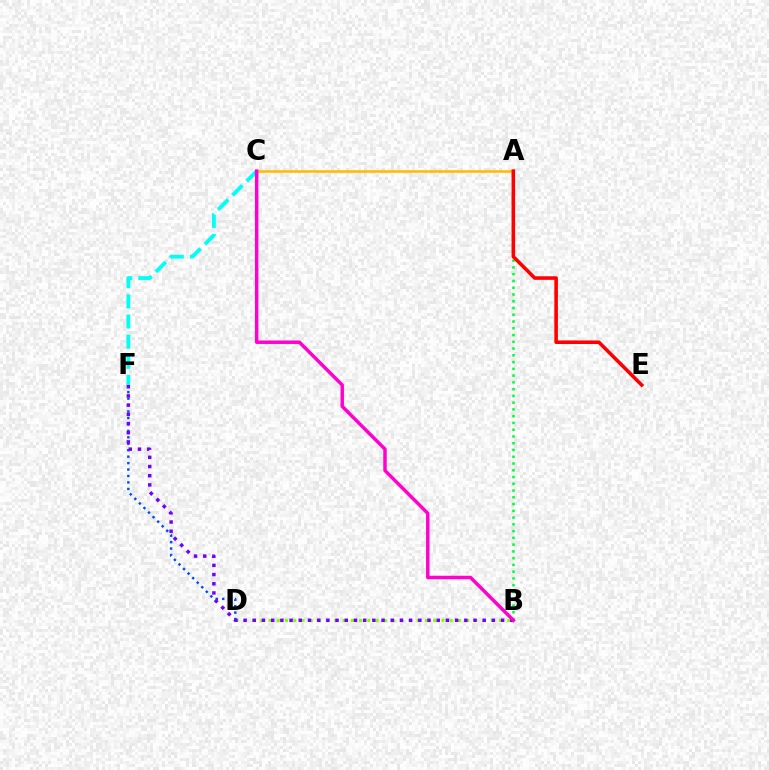{('A', 'C'): [{'color': '#ffbd00', 'line_style': 'solid', 'thickness': 1.87}], ('D', 'F'): [{'color': '#004bff', 'line_style': 'dotted', 'thickness': 1.75}], ('C', 'F'): [{'color': '#00fff6', 'line_style': 'dashed', 'thickness': 2.74}], ('B', 'D'): [{'color': '#84ff00', 'line_style': 'dotted', 'thickness': 2.24}], ('A', 'B'): [{'color': '#00ff39', 'line_style': 'dotted', 'thickness': 1.84}], ('B', 'F'): [{'color': '#7200ff', 'line_style': 'dotted', 'thickness': 2.5}], ('A', 'E'): [{'color': '#ff0000', 'line_style': 'solid', 'thickness': 2.57}], ('B', 'C'): [{'color': '#ff00cf', 'line_style': 'solid', 'thickness': 2.49}]}